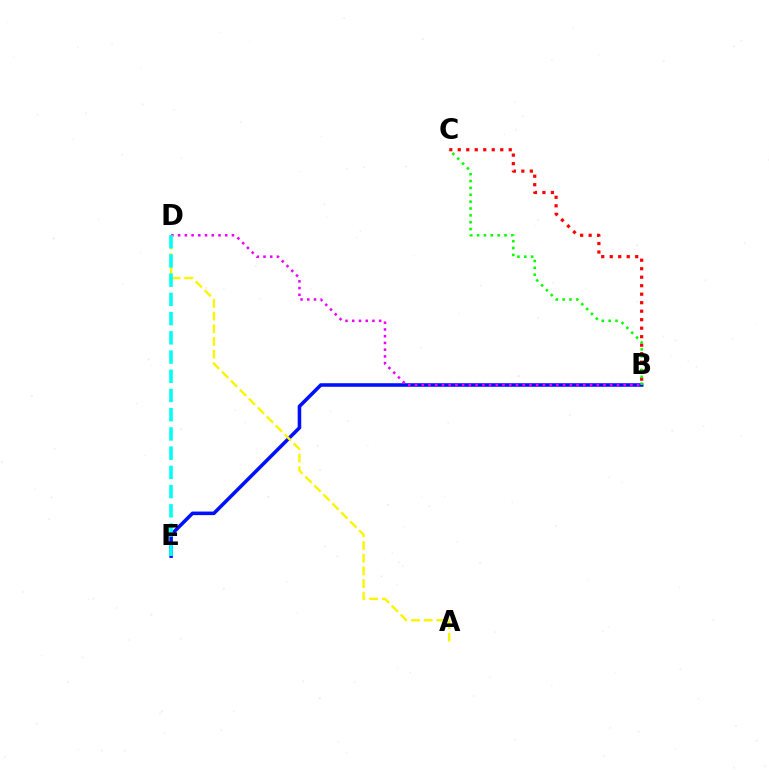{('B', 'E'): [{'color': '#0010ff', 'line_style': 'solid', 'thickness': 2.57}], ('B', 'D'): [{'color': '#ee00ff', 'line_style': 'dotted', 'thickness': 1.83}], ('A', 'D'): [{'color': '#fcf500', 'line_style': 'dashed', 'thickness': 1.72}], ('D', 'E'): [{'color': '#00fff6', 'line_style': 'dashed', 'thickness': 2.61}], ('B', 'C'): [{'color': '#ff0000', 'line_style': 'dotted', 'thickness': 2.31}, {'color': '#08ff00', 'line_style': 'dotted', 'thickness': 1.86}]}